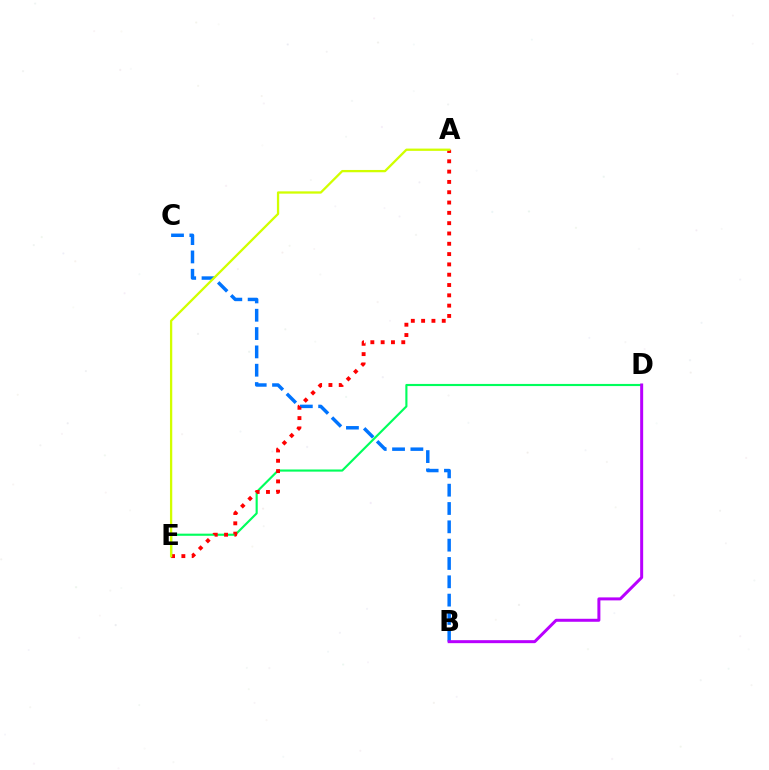{('D', 'E'): [{'color': '#00ff5c', 'line_style': 'solid', 'thickness': 1.54}], ('B', 'C'): [{'color': '#0074ff', 'line_style': 'dashed', 'thickness': 2.49}], ('B', 'D'): [{'color': '#b900ff', 'line_style': 'solid', 'thickness': 2.15}], ('A', 'E'): [{'color': '#ff0000', 'line_style': 'dotted', 'thickness': 2.8}, {'color': '#d1ff00', 'line_style': 'solid', 'thickness': 1.65}]}